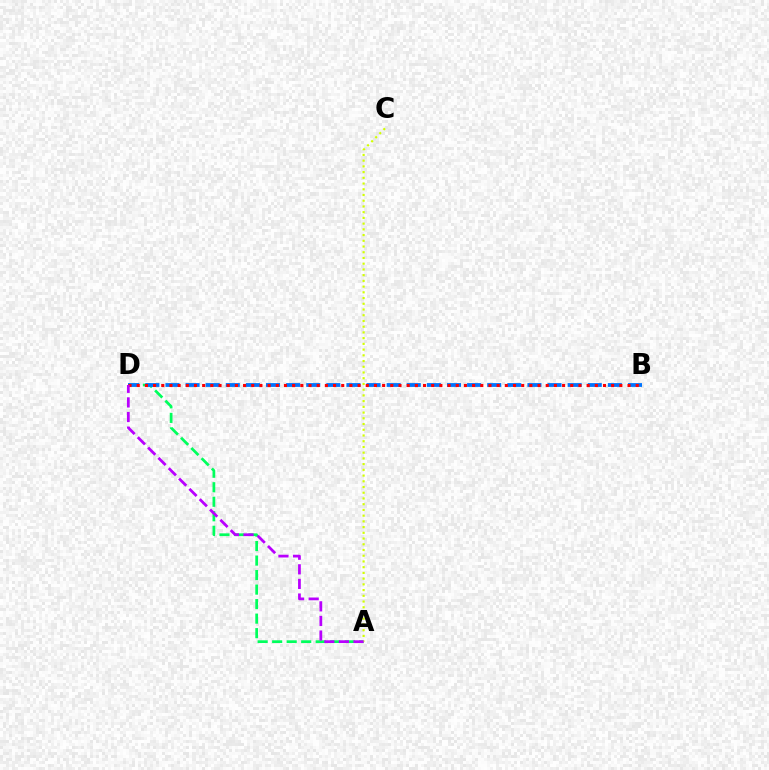{('A', 'D'): [{'color': '#00ff5c', 'line_style': 'dashed', 'thickness': 1.97}, {'color': '#b900ff', 'line_style': 'dashed', 'thickness': 1.98}], ('B', 'D'): [{'color': '#0074ff', 'line_style': 'dashed', 'thickness': 2.73}, {'color': '#ff0000', 'line_style': 'dotted', 'thickness': 2.22}], ('A', 'C'): [{'color': '#d1ff00', 'line_style': 'dotted', 'thickness': 1.56}]}